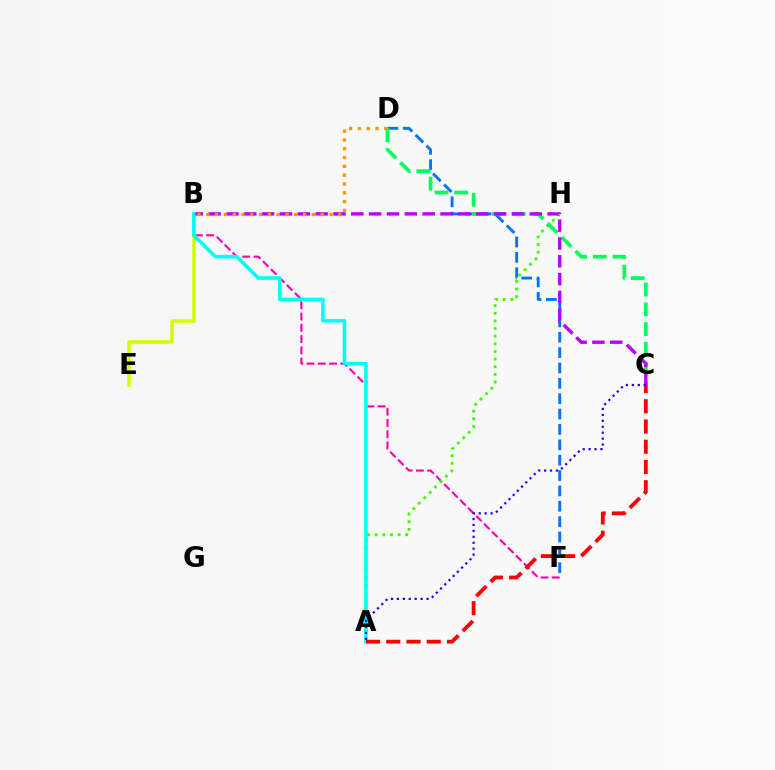{('B', 'F'): [{'color': '#ff00ac', 'line_style': 'dashed', 'thickness': 1.53}], ('A', 'H'): [{'color': '#3dff00', 'line_style': 'dotted', 'thickness': 2.07}], ('B', 'E'): [{'color': '#d1ff00', 'line_style': 'solid', 'thickness': 2.53}], ('D', 'F'): [{'color': '#0074ff', 'line_style': 'dashed', 'thickness': 2.09}], ('C', 'D'): [{'color': '#00ff5c', 'line_style': 'dashed', 'thickness': 2.68}], ('B', 'C'): [{'color': '#b900ff', 'line_style': 'dashed', 'thickness': 2.42}], ('A', 'B'): [{'color': '#00fff6', 'line_style': 'solid', 'thickness': 2.56}], ('B', 'D'): [{'color': '#ff9400', 'line_style': 'dotted', 'thickness': 2.39}], ('A', 'C'): [{'color': '#ff0000', 'line_style': 'dashed', 'thickness': 2.75}, {'color': '#2500ff', 'line_style': 'dotted', 'thickness': 1.61}]}